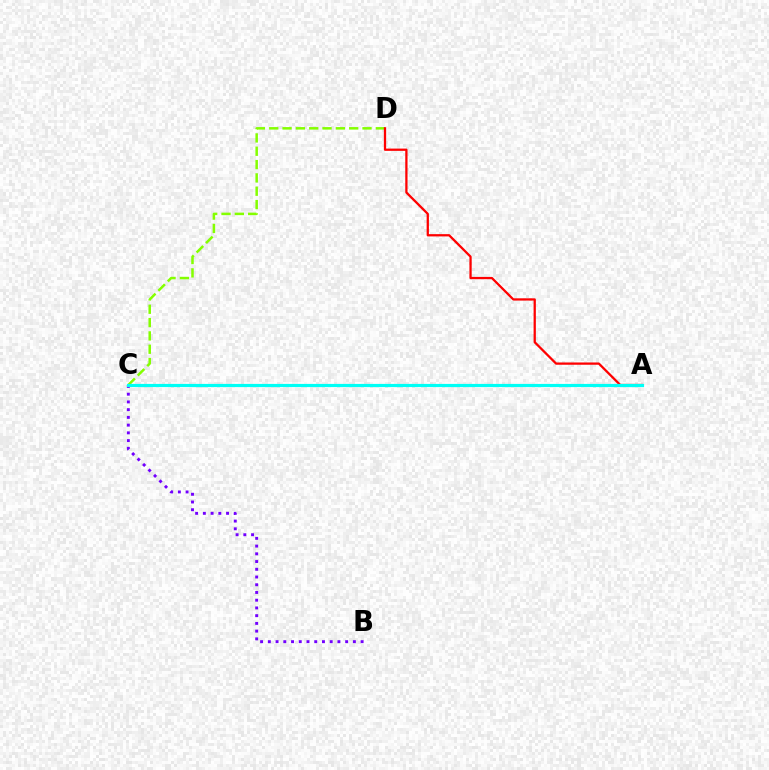{('C', 'D'): [{'color': '#84ff00', 'line_style': 'dashed', 'thickness': 1.81}], ('A', 'D'): [{'color': '#ff0000', 'line_style': 'solid', 'thickness': 1.64}], ('B', 'C'): [{'color': '#7200ff', 'line_style': 'dotted', 'thickness': 2.1}], ('A', 'C'): [{'color': '#00fff6', 'line_style': 'solid', 'thickness': 2.3}]}